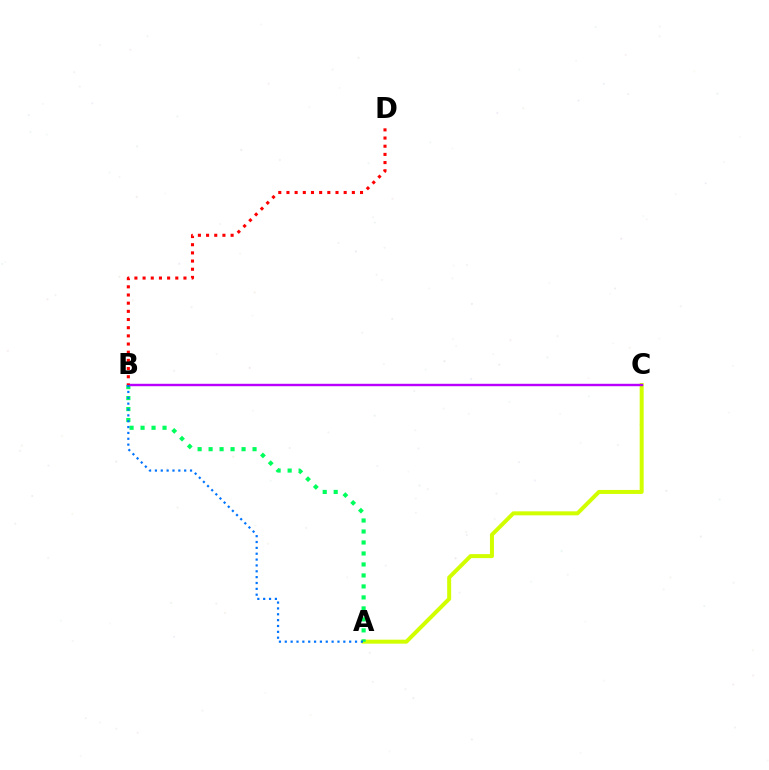{('A', 'C'): [{'color': '#d1ff00', 'line_style': 'solid', 'thickness': 2.88}], ('A', 'B'): [{'color': '#00ff5c', 'line_style': 'dotted', 'thickness': 2.98}, {'color': '#0074ff', 'line_style': 'dotted', 'thickness': 1.59}], ('B', 'C'): [{'color': '#b900ff', 'line_style': 'solid', 'thickness': 1.74}], ('B', 'D'): [{'color': '#ff0000', 'line_style': 'dotted', 'thickness': 2.22}]}